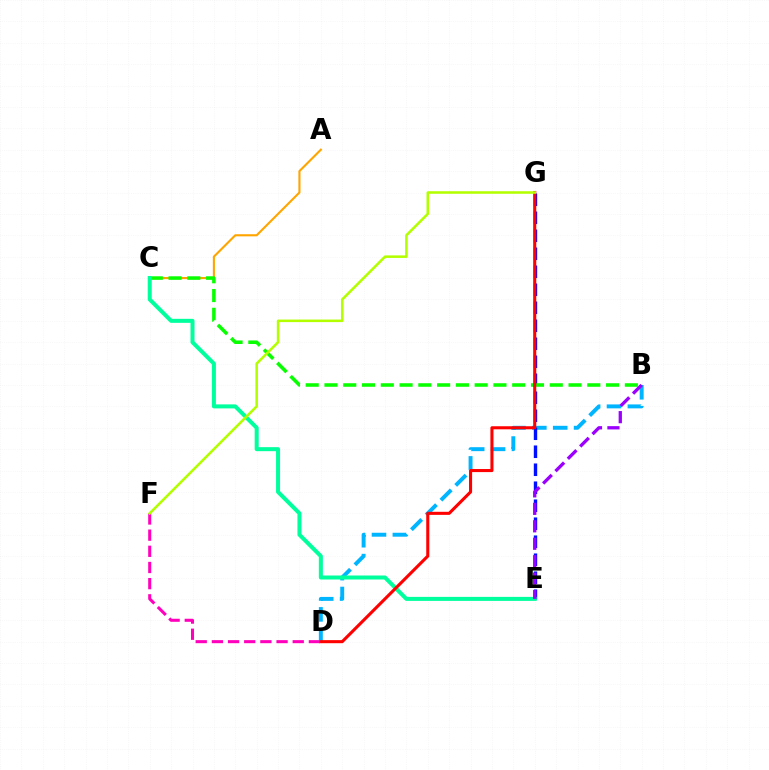{('D', 'F'): [{'color': '#ff00bd', 'line_style': 'dashed', 'thickness': 2.2}], ('B', 'D'): [{'color': '#00b5ff', 'line_style': 'dashed', 'thickness': 2.84}], ('A', 'C'): [{'color': '#ffa500', 'line_style': 'solid', 'thickness': 1.53}], ('E', 'G'): [{'color': '#0010ff', 'line_style': 'dashed', 'thickness': 2.44}], ('B', 'C'): [{'color': '#08ff00', 'line_style': 'dashed', 'thickness': 2.55}], ('C', 'E'): [{'color': '#00ff9d', 'line_style': 'solid', 'thickness': 2.89}], ('D', 'G'): [{'color': '#ff0000', 'line_style': 'solid', 'thickness': 2.21}], ('F', 'G'): [{'color': '#b3ff00', 'line_style': 'solid', 'thickness': 1.83}], ('B', 'E'): [{'color': '#9b00ff', 'line_style': 'dashed', 'thickness': 2.37}]}